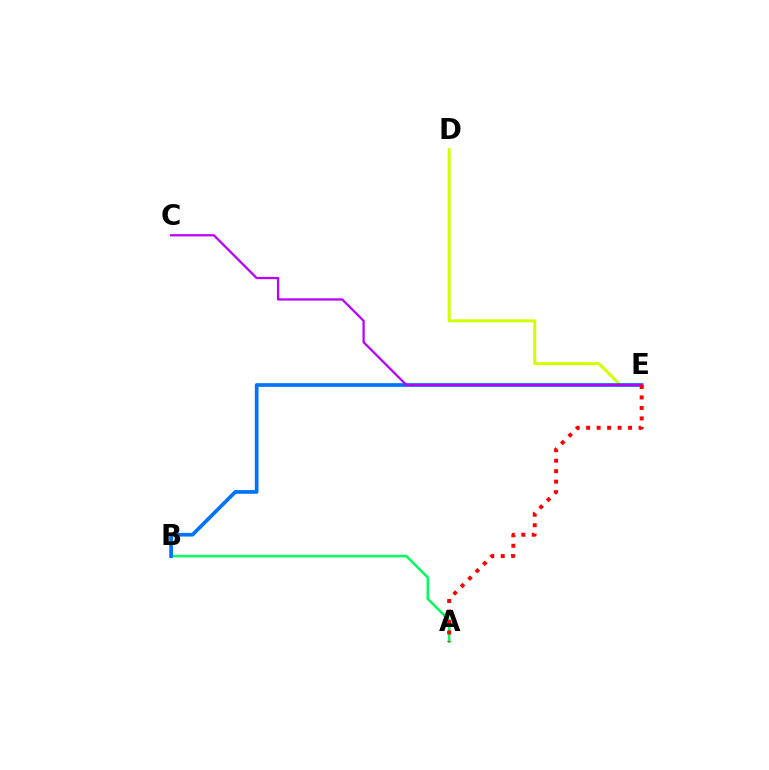{('A', 'B'): [{'color': '#00ff5c', 'line_style': 'solid', 'thickness': 1.81}], ('D', 'E'): [{'color': '#d1ff00', 'line_style': 'solid', 'thickness': 2.16}], ('B', 'E'): [{'color': '#0074ff', 'line_style': 'solid', 'thickness': 2.67}], ('C', 'E'): [{'color': '#b900ff', 'line_style': 'solid', 'thickness': 1.63}], ('A', 'E'): [{'color': '#ff0000', 'line_style': 'dotted', 'thickness': 2.85}]}